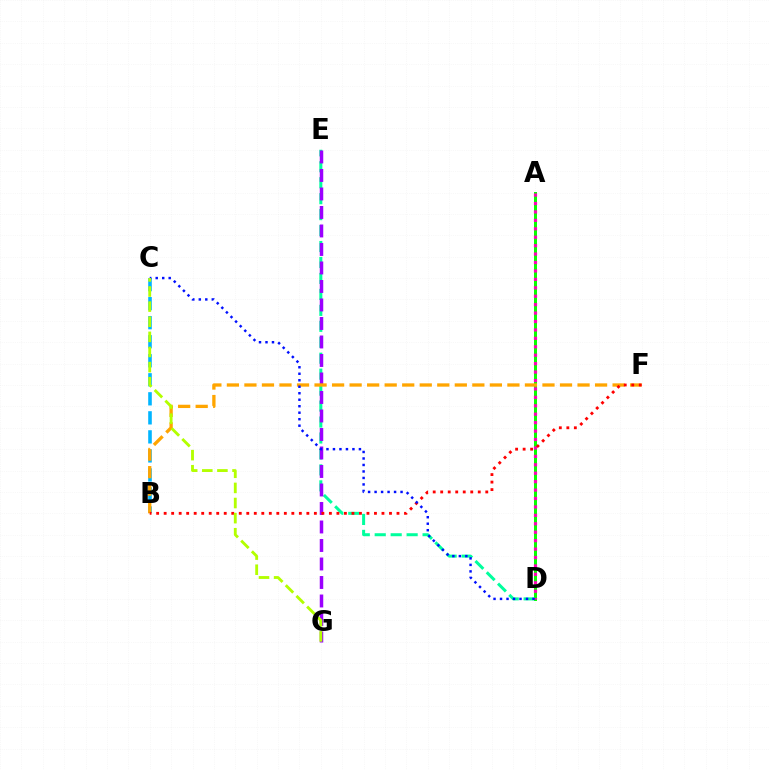{('A', 'D'): [{'color': '#08ff00', 'line_style': 'solid', 'thickness': 2.15}, {'color': '#ff00bd', 'line_style': 'dotted', 'thickness': 2.29}], ('B', 'C'): [{'color': '#00b5ff', 'line_style': 'dashed', 'thickness': 2.59}], ('D', 'E'): [{'color': '#00ff9d', 'line_style': 'dashed', 'thickness': 2.17}], ('E', 'G'): [{'color': '#9b00ff', 'line_style': 'dashed', 'thickness': 2.51}], ('B', 'F'): [{'color': '#ffa500', 'line_style': 'dashed', 'thickness': 2.38}, {'color': '#ff0000', 'line_style': 'dotted', 'thickness': 2.04}], ('C', 'D'): [{'color': '#0010ff', 'line_style': 'dotted', 'thickness': 1.76}], ('C', 'G'): [{'color': '#b3ff00', 'line_style': 'dashed', 'thickness': 2.05}]}